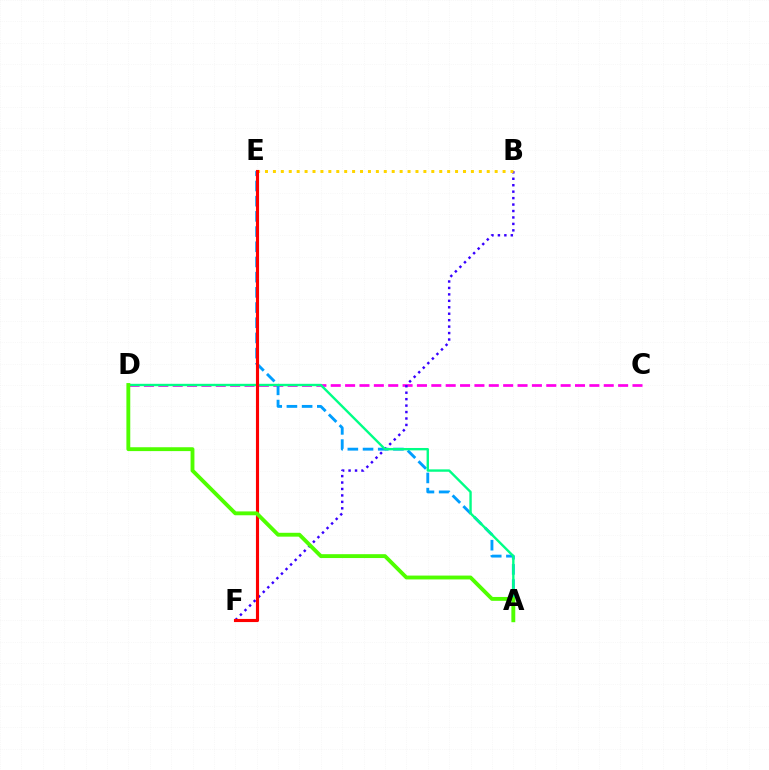{('C', 'D'): [{'color': '#ff00ed', 'line_style': 'dashed', 'thickness': 1.95}], ('B', 'F'): [{'color': '#3700ff', 'line_style': 'dotted', 'thickness': 1.75}], ('A', 'E'): [{'color': '#009eff', 'line_style': 'dashed', 'thickness': 2.06}], ('B', 'E'): [{'color': '#ffd500', 'line_style': 'dotted', 'thickness': 2.15}], ('A', 'D'): [{'color': '#00ff86', 'line_style': 'solid', 'thickness': 1.71}, {'color': '#4fff00', 'line_style': 'solid', 'thickness': 2.78}], ('E', 'F'): [{'color': '#ff0000', 'line_style': 'solid', 'thickness': 2.25}]}